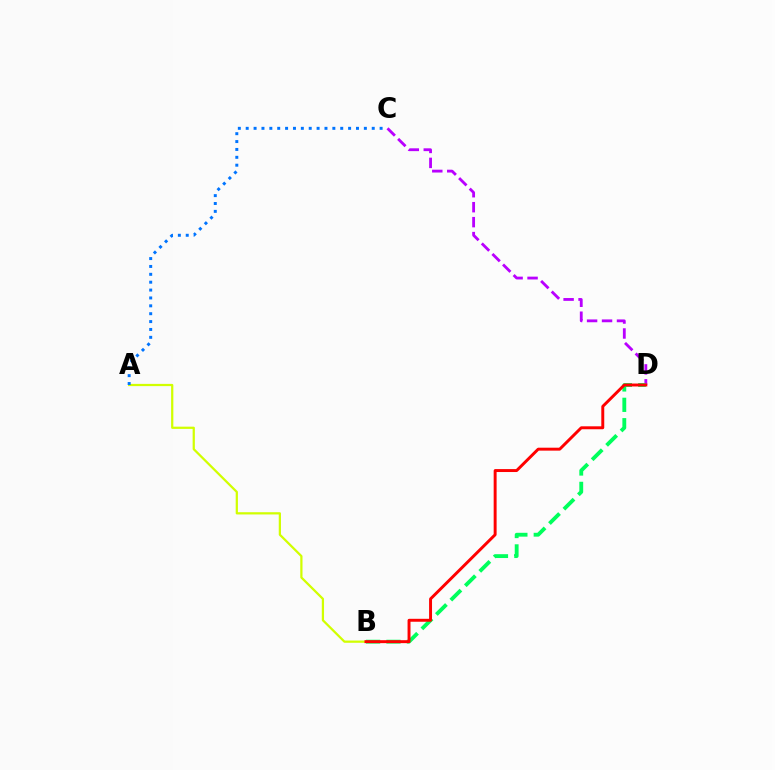{('C', 'D'): [{'color': '#b900ff', 'line_style': 'dashed', 'thickness': 2.03}], ('B', 'D'): [{'color': '#00ff5c', 'line_style': 'dashed', 'thickness': 2.77}, {'color': '#ff0000', 'line_style': 'solid', 'thickness': 2.12}], ('A', 'B'): [{'color': '#d1ff00', 'line_style': 'solid', 'thickness': 1.61}], ('A', 'C'): [{'color': '#0074ff', 'line_style': 'dotted', 'thickness': 2.14}]}